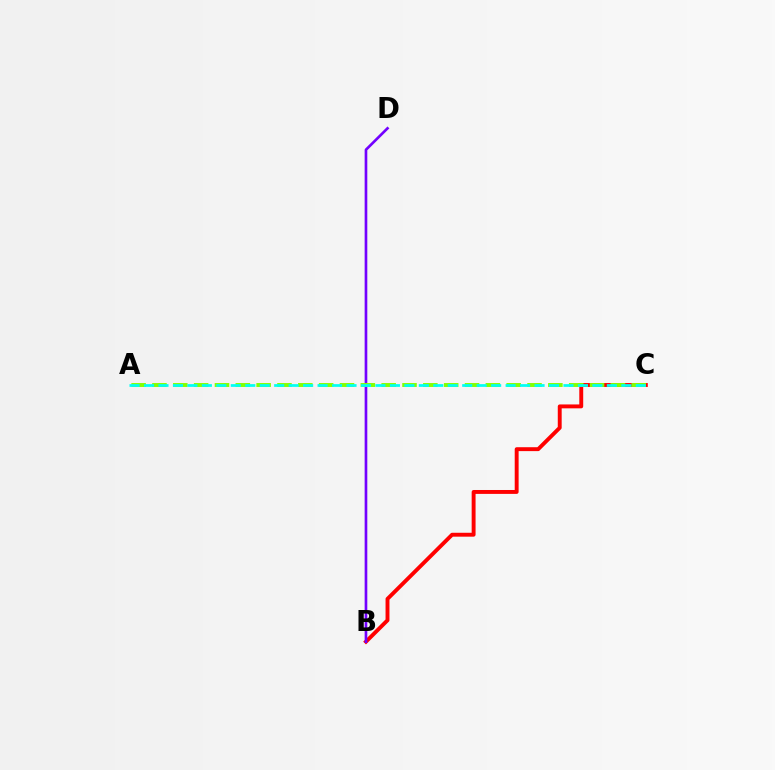{('B', 'C'): [{'color': '#ff0000', 'line_style': 'solid', 'thickness': 2.81}], ('B', 'D'): [{'color': '#7200ff', 'line_style': 'solid', 'thickness': 1.91}], ('A', 'C'): [{'color': '#84ff00', 'line_style': 'dashed', 'thickness': 2.83}, {'color': '#00fff6', 'line_style': 'dashed', 'thickness': 1.96}]}